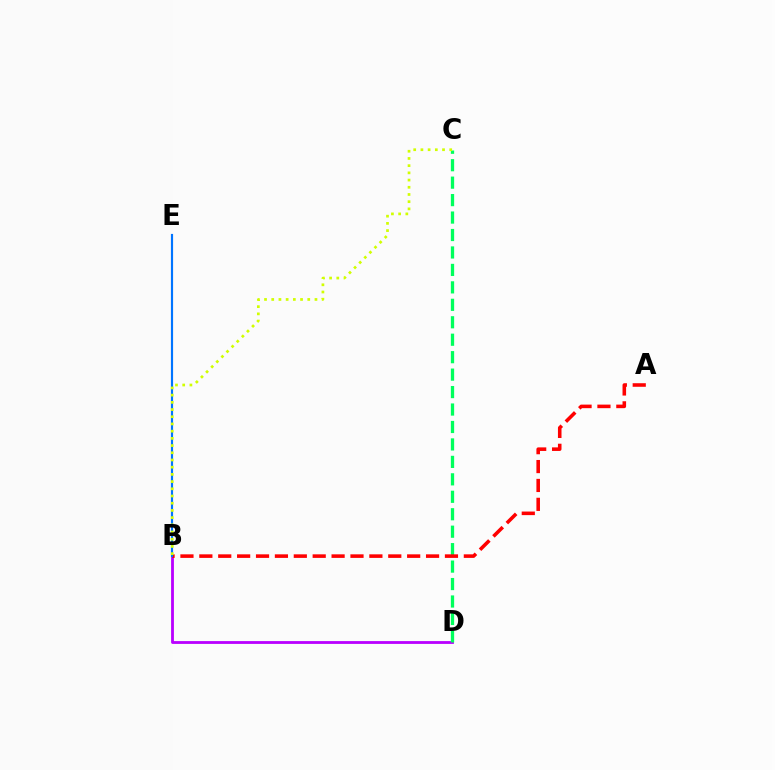{('B', 'D'): [{'color': '#b900ff', 'line_style': 'solid', 'thickness': 2.02}], ('C', 'D'): [{'color': '#00ff5c', 'line_style': 'dashed', 'thickness': 2.37}], ('A', 'B'): [{'color': '#ff0000', 'line_style': 'dashed', 'thickness': 2.57}], ('B', 'E'): [{'color': '#0074ff', 'line_style': 'solid', 'thickness': 1.56}], ('B', 'C'): [{'color': '#d1ff00', 'line_style': 'dotted', 'thickness': 1.96}]}